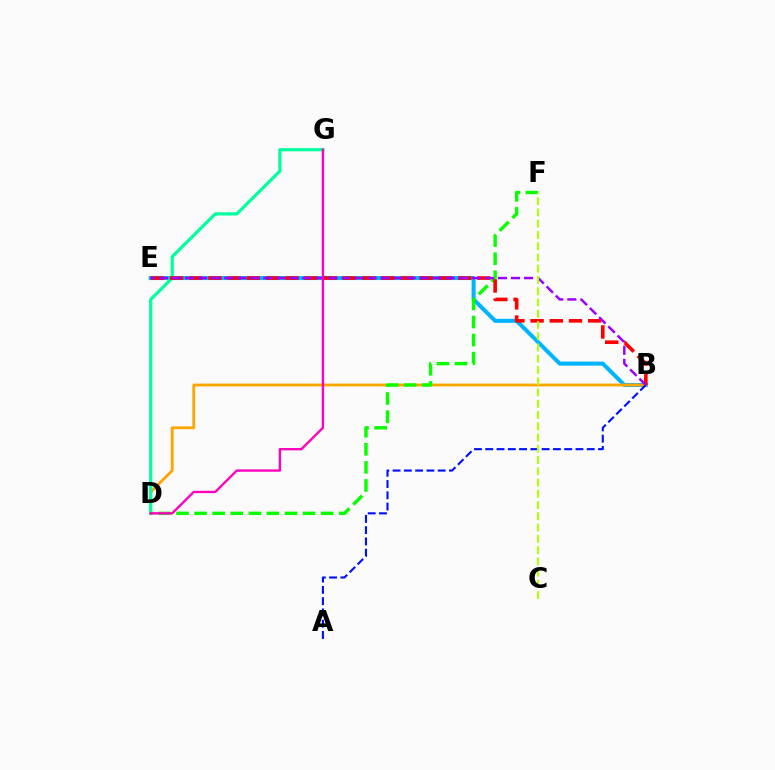{('B', 'E'): [{'color': '#00b5ff', 'line_style': 'solid', 'thickness': 2.91}, {'color': '#ff0000', 'line_style': 'dashed', 'thickness': 2.61}, {'color': '#9b00ff', 'line_style': 'dashed', 'thickness': 1.77}], ('B', 'D'): [{'color': '#ffa500', 'line_style': 'solid', 'thickness': 2.04}], ('A', 'B'): [{'color': '#0010ff', 'line_style': 'dashed', 'thickness': 1.53}], ('D', 'G'): [{'color': '#00ff9d', 'line_style': 'solid', 'thickness': 2.3}, {'color': '#ff00bd', 'line_style': 'solid', 'thickness': 1.69}], ('D', 'F'): [{'color': '#08ff00', 'line_style': 'dashed', 'thickness': 2.45}], ('C', 'F'): [{'color': '#b3ff00', 'line_style': 'dashed', 'thickness': 1.53}]}